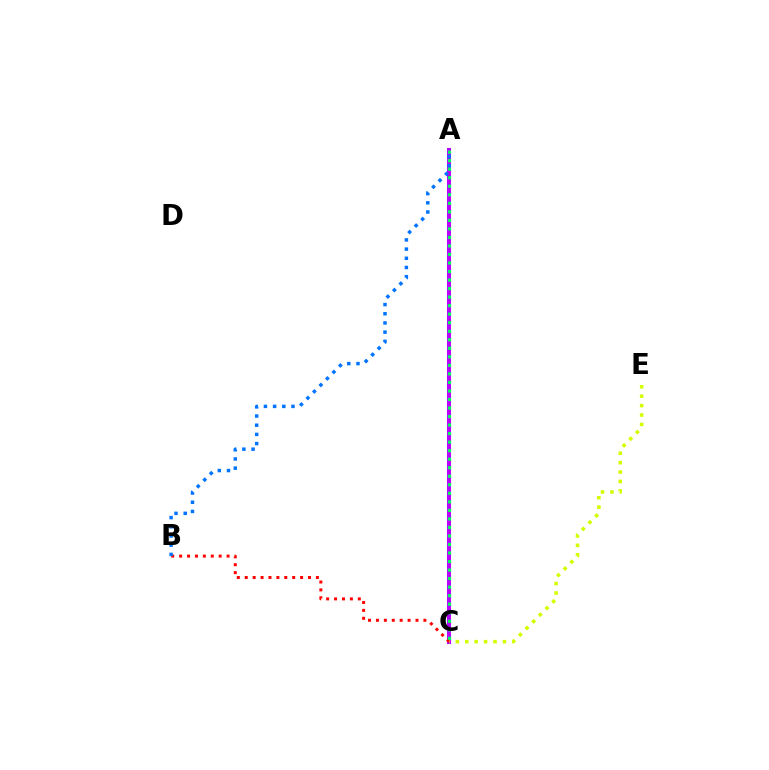{('A', 'C'): [{'color': '#b900ff', 'line_style': 'solid', 'thickness': 2.91}, {'color': '#00ff5c', 'line_style': 'dotted', 'thickness': 2.32}], ('B', 'C'): [{'color': '#ff0000', 'line_style': 'dotted', 'thickness': 2.15}], ('A', 'B'): [{'color': '#0074ff', 'line_style': 'dotted', 'thickness': 2.5}], ('C', 'E'): [{'color': '#d1ff00', 'line_style': 'dotted', 'thickness': 2.56}]}